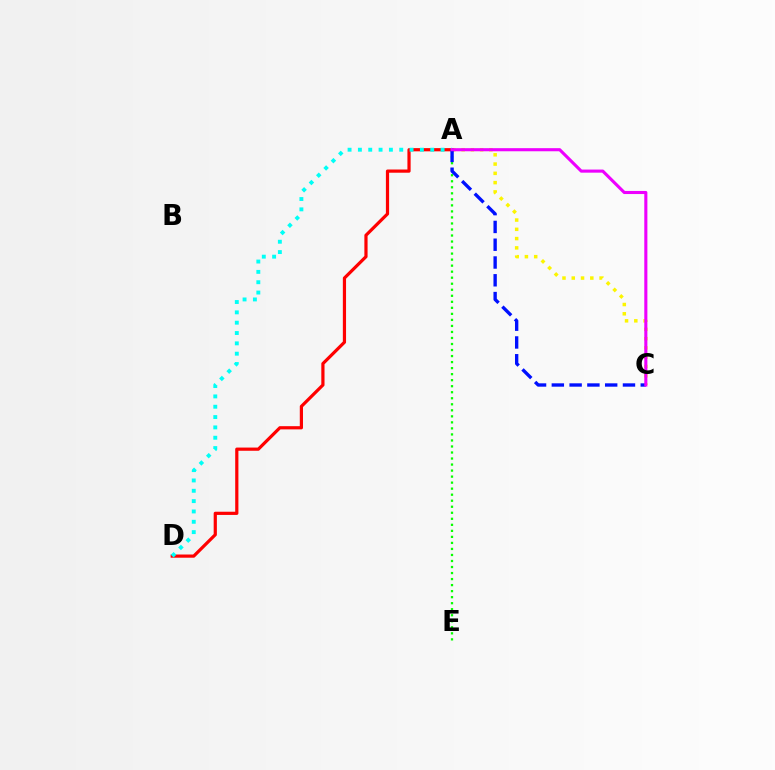{('A', 'C'): [{'color': '#fcf500', 'line_style': 'dotted', 'thickness': 2.52}, {'color': '#0010ff', 'line_style': 'dashed', 'thickness': 2.42}, {'color': '#ee00ff', 'line_style': 'solid', 'thickness': 2.23}], ('A', 'D'): [{'color': '#ff0000', 'line_style': 'solid', 'thickness': 2.31}, {'color': '#00fff6', 'line_style': 'dotted', 'thickness': 2.81}], ('A', 'E'): [{'color': '#08ff00', 'line_style': 'dotted', 'thickness': 1.64}]}